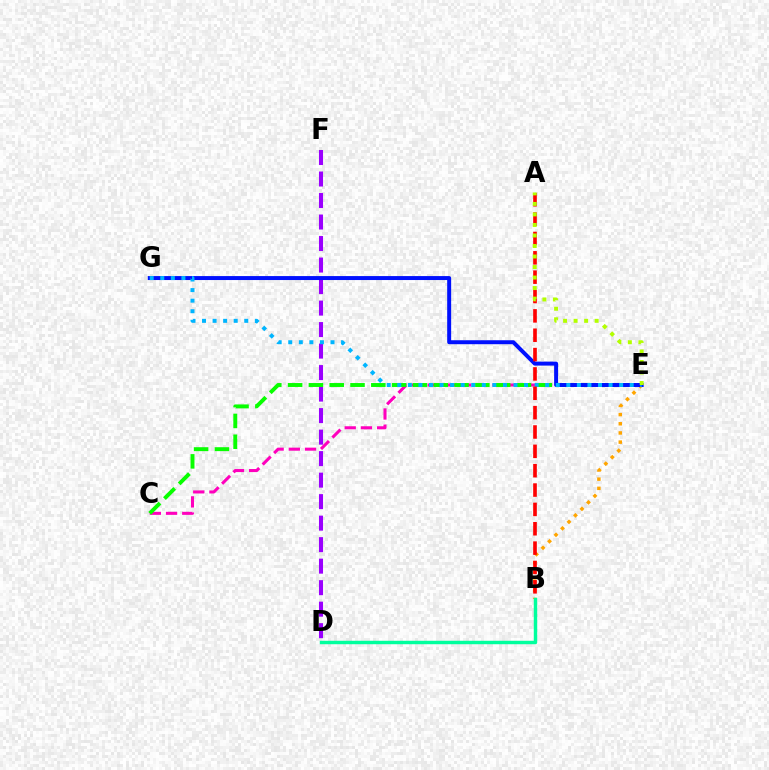{('D', 'F'): [{'color': '#9b00ff', 'line_style': 'dashed', 'thickness': 2.92}], ('C', 'E'): [{'color': '#ff00bd', 'line_style': 'dashed', 'thickness': 2.2}, {'color': '#08ff00', 'line_style': 'dashed', 'thickness': 2.83}], ('B', 'E'): [{'color': '#ffa500', 'line_style': 'dotted', 'thickness': 2.49}], ('E', 'G'): [{'color': '#0010ff', 'line_style': 'solid', 'thickness': 2.85}, {'color': '#00b5ff', 'line_style': 'dotted', 'thickness': 2.87}], ('A', 'B'): [{'color': '#ff0000', 'line_style': 'dashed', 'thickness': 2.63}], ('B', 'D'): [{'color': '#00ff9d', 'line_style': 'solid', 'thickness': 2.48}], ('A', 'E'): [{'color': '#b3ff00', 'line_style': 'dotted', 'thickness': 2.86}]}